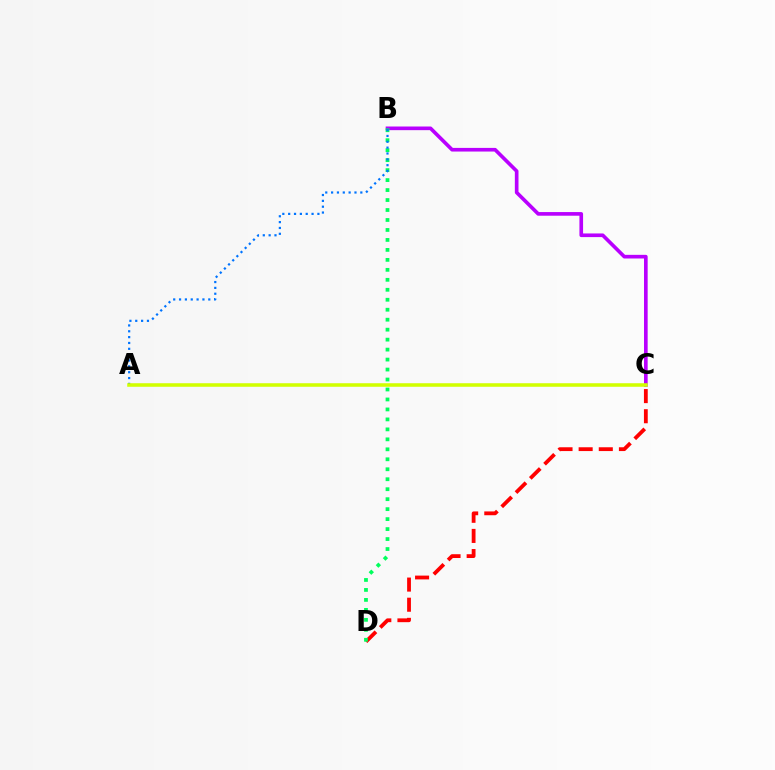{('B', 'C'): [{'color': '#b900ff', 'line_style': 'solid', 'thickness': 2.63}], ('C', 'D'): [{'color': '#ff0000', 'line_style': 'dashed', 'thickness': 2.74}], ('B', 'D'): [{'color': '#00ff5c', 'line_style': 'dotted', 'thickness': 2.71}], ('A', 'B'): [{'color': '#0074ff', 'line_style': 'dotted', 'thickness': 1.59}], ('A', 'C'): [{'color': '#d1ff00', 'line_style': 'solid', 'thickness': 2.56}]}